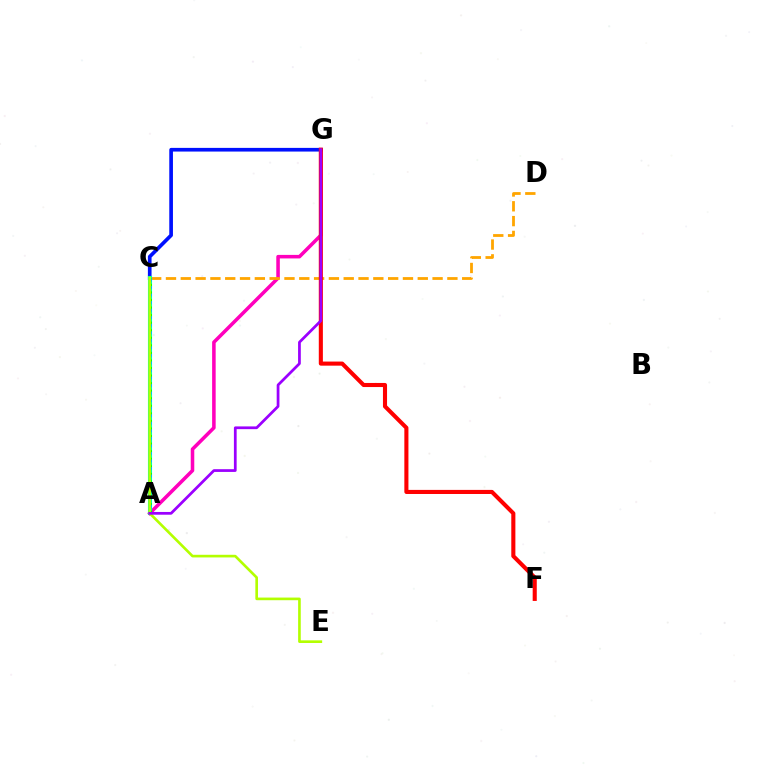{('A', 'G'): [{'color': '#ff00bd', 'line_style': 'solid', 'thickness': 2.55}, {'color': '#9b00ff', 'line_style': 'solid', 'thickness': 1.98}], ('C', 'G'): [{'color': '#0010ff', 'line_style': 'solid', 'thickness': 2.65}], ('C', 'D'): [{'color': '#ffa500', 'line_style': 'dashed', 'thickness': 2.01}], ('A', 'C'): [{'color': '#00ff9d', 'line_style': 'solid', 'thickness': 2.95}, {'color': '#08ff00', 'line_style': 'dotted', 'thickness': 2.05}, {'color': '#00b5ff', 'line_style': 'dotted', 'thickness': 2.05}], ('F', 'G'): [{'color': '#ff0000', 'line_style': 'solid', 'thickness': 2.94}], ('C', 'E'): [{'color': '#b3ff00', 'line_style': 'solid', 'thickness': 1.9}]}